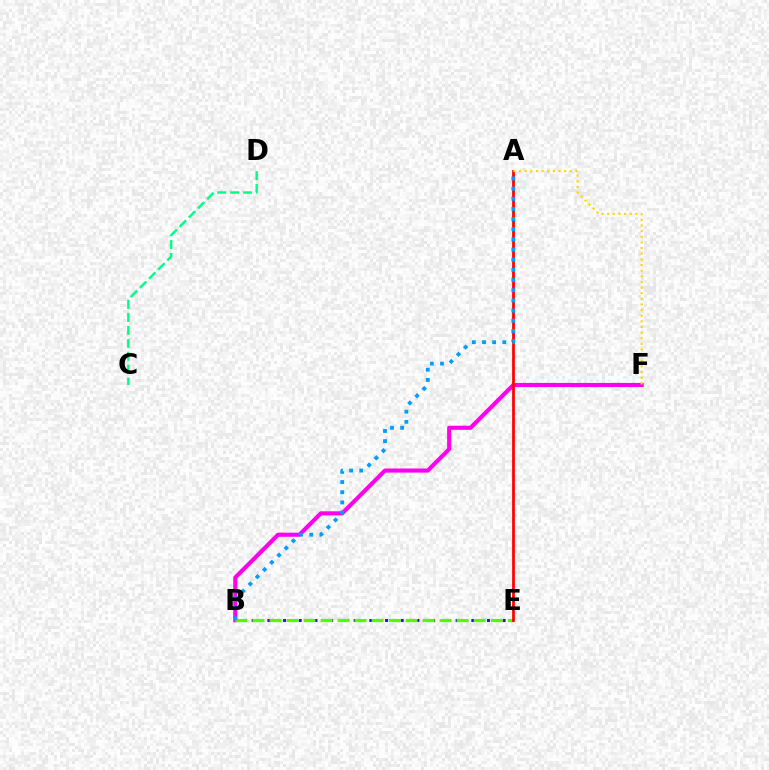{('B', 'E'): [{'color': '#3700ff', 'line_style': 'dotted', 'thickness': 2.13}, {'color': '#4fff00', 'line_style': 'dashed', 'thickness': 2.31}], ('B', 'F'): [{'color': '#ff00ed', 'line_style': 'solid', 'thickness': 2.96}], ('A', 'E'): [{'color': '#ff0000', 'line_style': 'solid', 'thickness': 1.98}], ('A', 'F'): [{'color': '#ffd500', 'line_style': 'dotted', 'thickness': 1.53}], ('C', 'D'): [{'color': '#00ff86', 'line_style': 'dashed', 'thickness': 1.76}], ('A', 'B'): [{'color': '#009eff', 'line_style': 'dotted', 'thickness': 2.76}]}